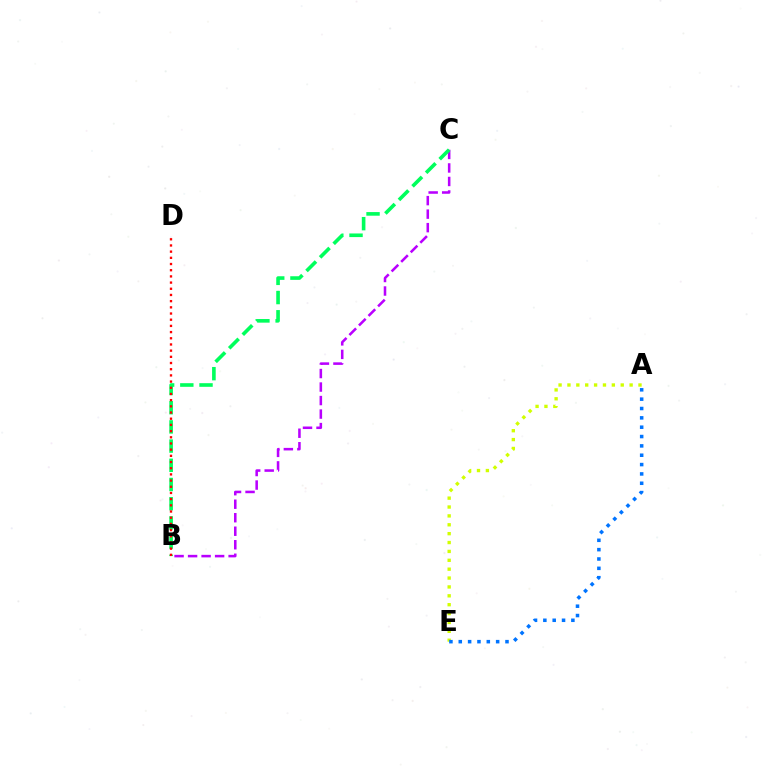{('B', 'C'): [{'color': '#b900ff', 'line_style': 'dashed', 'thickness': 1.84}, {'color': '#00ff5c', 'line_style': 'dashed', 'thickness': 2.61}], ('A', 'E'): [{'color': '#d1ff00', 'line_style': 'dotted', 'thickness': 2.41}, {'color': '#0074ff', 'line_style': 'dotted', 'thickness': 2.54}], ('B', 'D'): [{'color': '#ff0000', 'line_style': 'dotted', 'thickness': 1.68}]}